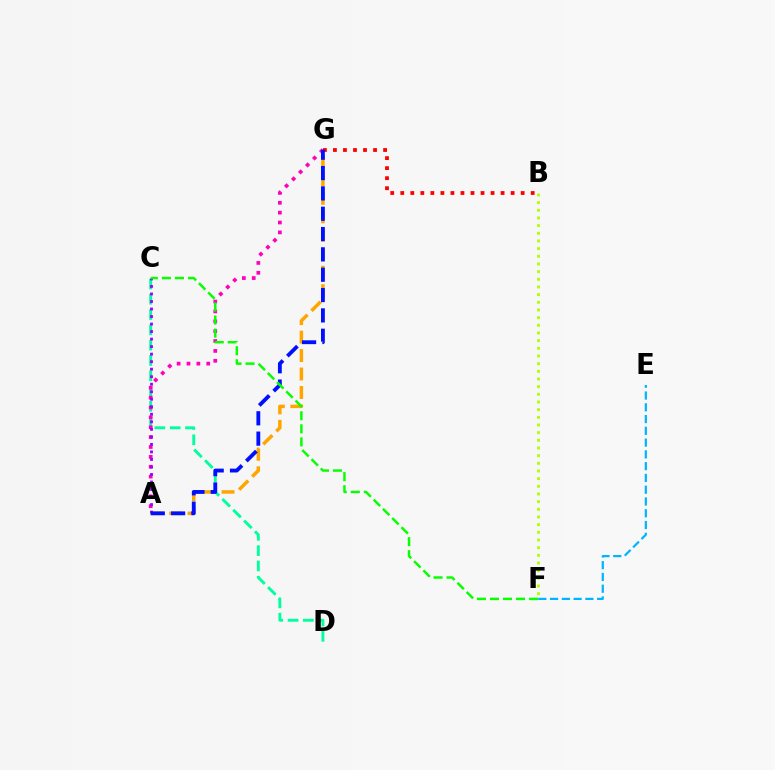{('C', 'D'): [{'color': '#00ff9d', 'line_style': 'dashed', 'thickness': 2.08}], ('A', 'G'): [{'color': '#ffa500', 'line_style': 'dashed', 'thickness': 2.51}, {'color': '#ff00bd', 'line_style': 'dotted', 'thickness': 2.68}, {'color': '#0010ff', 'line_style': 'dashed', 'thickness': 2.76}], ('B', 'F'): [{'color': '#b3ff00', 'line_style': 'dotted', 'thickness': 2.08}], ('E', 'F'): [{'color': '#00b5ff', 'line_style': 'dashed', 'thickness': 1.6}], ('B', 'G'): [{'color': '#ff0000', 'line_style': 'dotted', 'thickness': 2.73}], ('A', 'C'): [{'color': '#9b00ff', 'line_style': 'dotted', 'thickness': 2.04}], ('C', 'F'): [{'color': '#08ff00', 'line_style': 'dashed', 'thickness': 1.77}]}